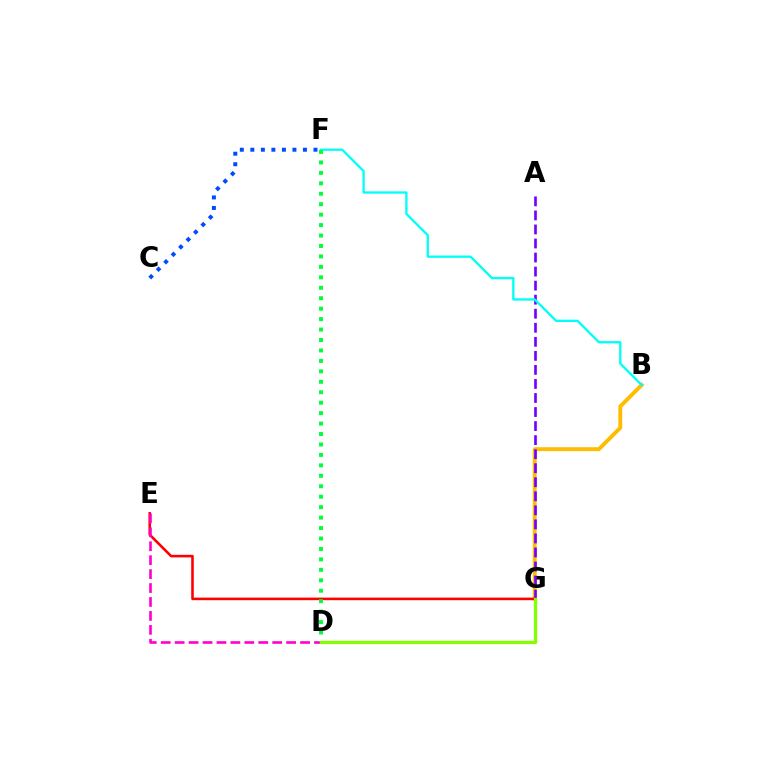{('B', 'G'): [{'color': '#ffbd00', 'line_style': 'solid', 'thickness': 2.81}], ('A', 'G'): [{'color': '#7200ff', 'line_style': 'dashed', 'thickness': 1.91}], ('E', 'G'): [{'color': '#ff0000', 'line_style': 'solid', 'thickness': 1.86}], ('B', 'F'): [{'color': '#00fff6', 'line_style': 'solid', 'thickness': 1.66}], ('C', 'F'): [{'color': '#004bff', 'line_style': 'dotted', 'thickness': 2.86}], ('D', 'E'): [{'color': '#ff00cf', 'line_style': 'dashed', 'thickness': 1.89}], ('D', 'F'): [{'color': '#00ff39', 'line_style': 'dotted', 'thickness': 2.84}], ('D', 'G'): [{'color': '#84ff00', 'line_style': 'solid', 'thickness': 2.35}]}